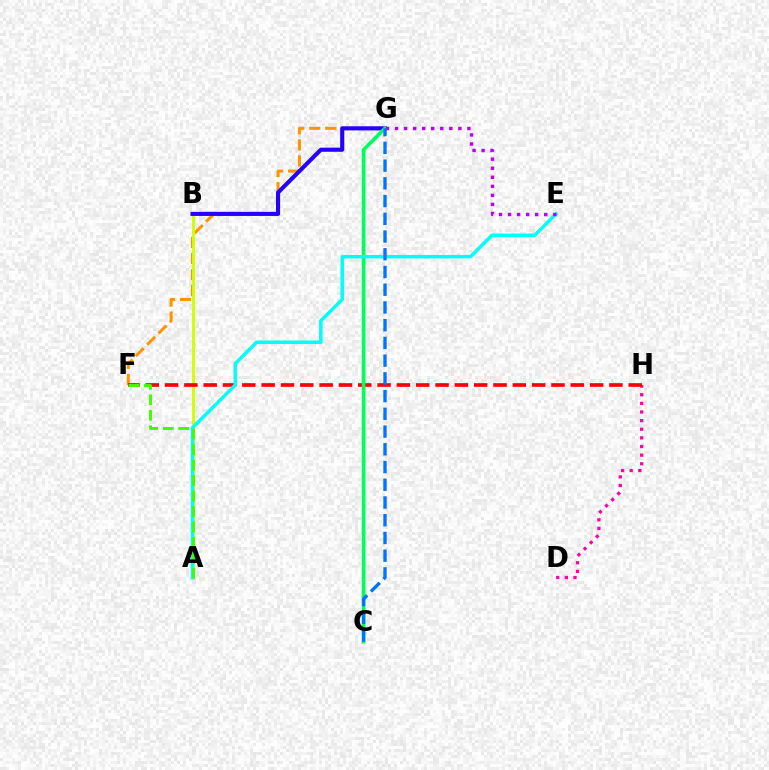{('D', 'H'): [{'color': '#ff00ac', 'line_style': 'dotted', 'thickness': 2.34}], ('F', 'G'): [{'color': '#ff9400', 'line_style': 'dashed', 'thickness': 2.17}], ('A', 'B'): [{'color': '#d1ff00', 'line_style': 'solid', 'thickness': 2.08}], ('B', 'G'): [{'color': '#2500ff', 'line_style': 'solid', 'thickness': 2.96}], ('F', 'H'): [{'color': '#ff0000', 'line_style': 'dashed', 'thickness': 2.62}], ('C', 'G'): [{'color': '#00ff5c', 'line_style': 'solid', 'thickness': 2.64}, {'color': '#0074ff', 'line_style': 'dashed', 'thickness': 2.41}], ('A', 'E'): [{'color': '#00fff6', 'line_style': 'solid', 'thickness': 2.51}], ('A', 'F'): [{'color': '#3dff00', 'line_style': 'dashed', 'thickness': 2.1}], ('E', 'G'): [{'color': '#b900ff', 'line_style': 'dotted', 'thickness': 2.46}]}